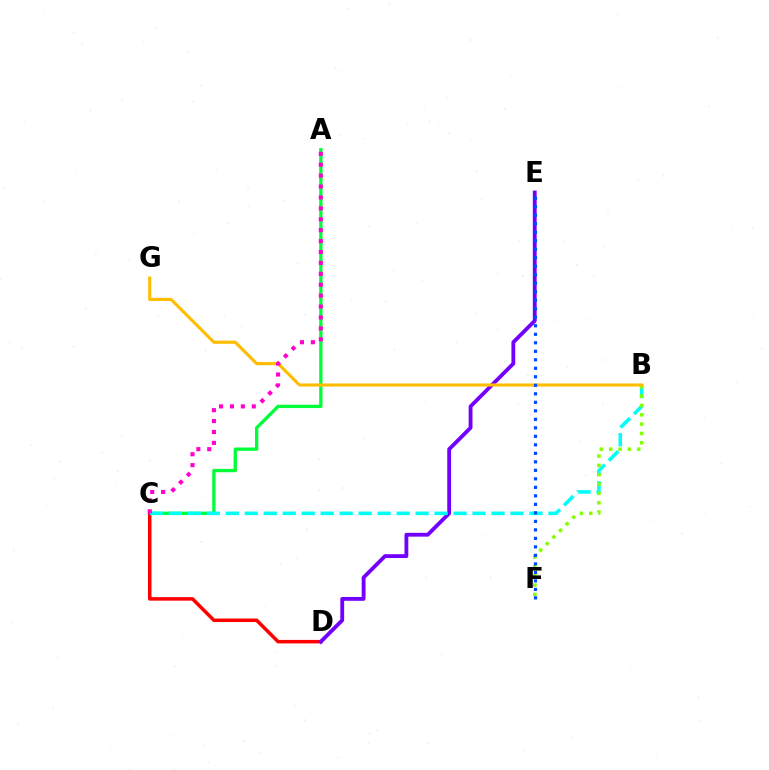{('A', 'C'): [{'color': '#00ff39', 'line_style': 'solid', 'thickness': 2.4}, {'color': '#ff00cf', 'line_style': 'dotted', 'thickness': 2.96}], ('C', 'D'): [{'color': '#ff0000', 'line_style': 'solid', 'thickness': 2.53}], ('D', 'E'): [{'color': '#7200ff', 'line_style': 'solid', 'thickness': 2.76}], ('B', 'C'): [{'color': '#00fff6', 'line_style': 'dashed', 'thickness': 2.58}], ('B', 'F'): [{'color': '#84ff00', 'line_style': 'dotted', 'thickness': 2.54}], ('B', 'G'): [{'color': '#ffbd00', 'line_style': 'solid', 'thickness': 2.24}], ('E', 'F'): [{'color': '#004bff', 'line_style': 'dotted', 'thickness': 2.31}]}